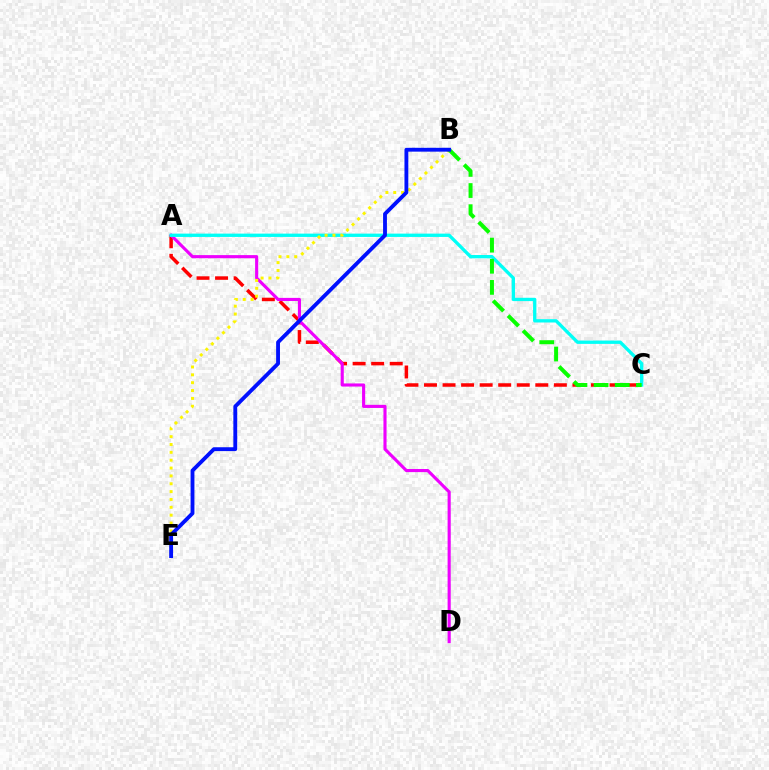{('A', 'C'): [{'color': '#ff0000', 'line_style': 'dashed', 'thickness': 2.52}, {'color': '#00fff6', 'line_style': 'solid', 'thickness': 2.39}], ('A', 'D'): [{'color': '#ee00ff', 'line_style': 'solid', 'thickness': 2.25}], ('B', 'E'): [{'color': '#fcf500', 'line_style': 'dotted', 'thickness': 2.13}, {'color': '#0010ff', 'line_style': 'solid', 'thickness': 2.77}], ('B', 'C'): [{'color': '#08ff00', 'line_style': 'dashed', 'thickness': 2.87}]}